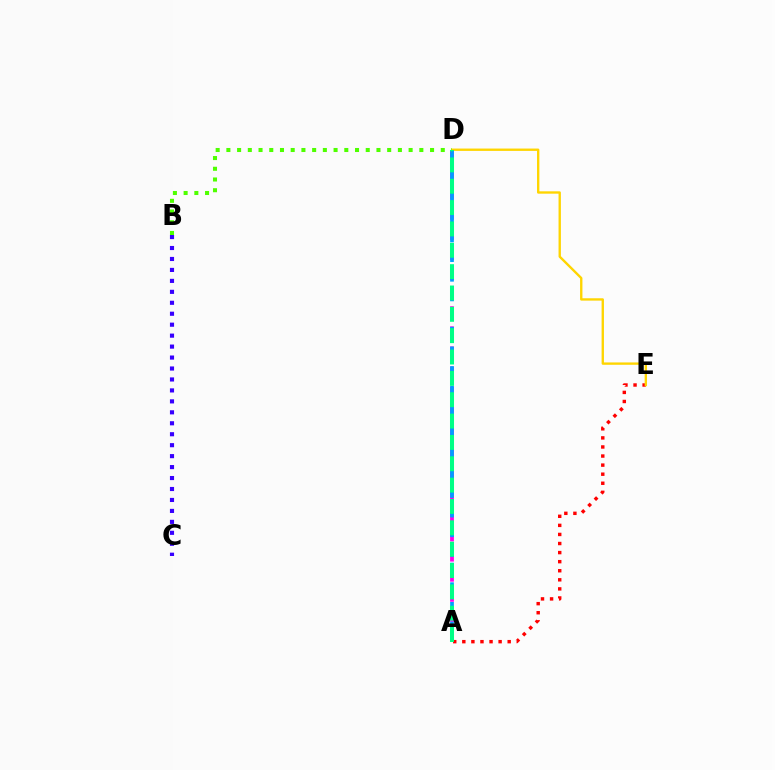{('B', 'C'): [{'color': '#3700ff', 'line_style': 'dotted', 'thickness': 2.98}], ('A', 'D'): [{'color': '#ff00ed', 'line_style': 'dashed', 'thickness': 2.73}, {'color': '#009eff', 'line_style': 'dashed', 'thickness': 2.67}, {'color': '#00ff86', 'line_style': 'dashed', 'thickness': 2.9}], ('A', 'E'): [{'color': '#ff0000', 'line_style': 'dotted', 'thickness': 2.47}], ('D', 'E'): [{'color': '#ffd500', 'line_style': 'solid', 'thickness': 1.7}], ('B', 'D'): [{'color': '#4fff00', 'line_style': 'dotted', 'thickness': 2.91}]}